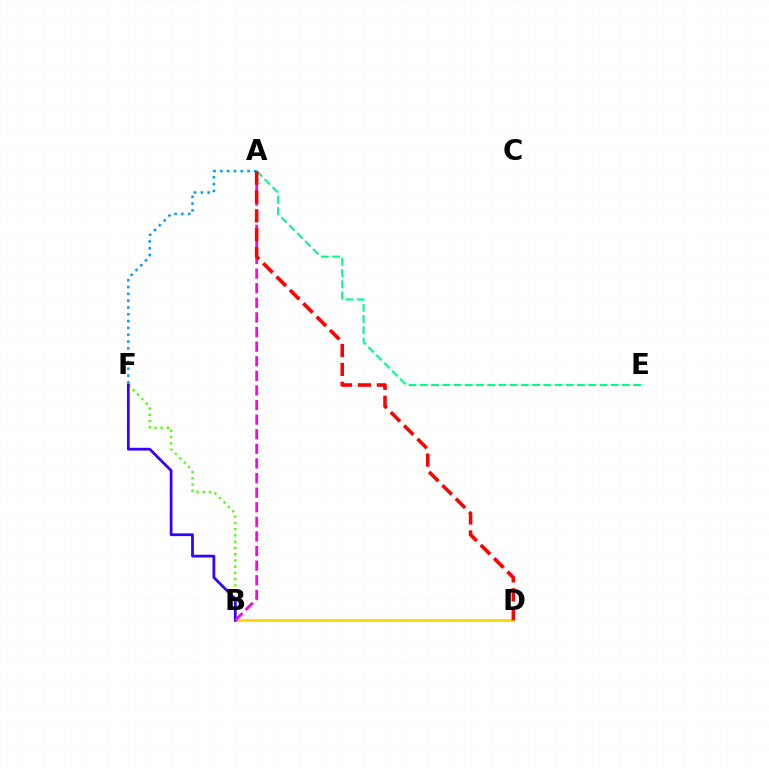{('B', 'F'): [{'color': '#4fff00', 'line_style': 'dotted', 'thickness': 1.7}, {'color': '#3700ff', 'line_style': 'solid', 'thickness': 1.99}], ('A', 'E'): [{'color': '#00ff86', 'line_style': 'dashed', 'thickness': 1.53}], ('B', 'D'): [{'color': '#ffd500', 'line_style': 'solid', 'thickness': 1.94}], ('A', 'F'): [{'color': '#009eff', 'line_style': 'dotted', 'thickness': 1.85}], ('A', 'B'): [{'color': '#ff00ed', 'line_style': 'dashed', 'thickness': 1.98}], ('A', 'D'): [{'color': '#ff0000', 'line_style': 'dashed', 'thickness': 2.57}]}